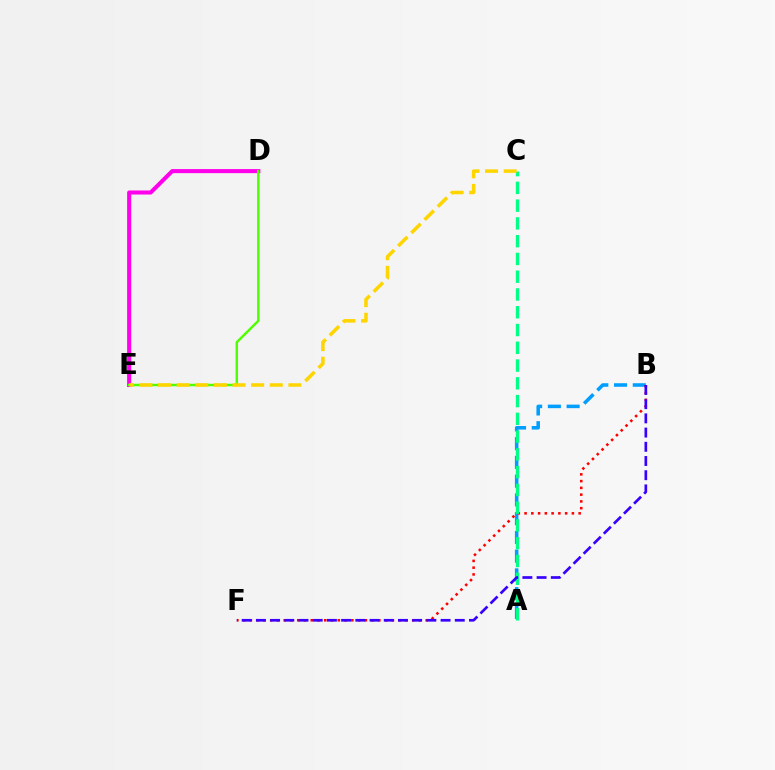{('D', 'E'): [{'color': '#ff00ed', 'line_style': 'solid', 'thickness': 2.92}, {'color': '#4fff00', 'line_style': 'solid', 'thickness': 1.75}], ('A', 'B'): [{'color': '#009eff', 'line_style': 'dashed', 'thickness': 2.55}], ('B', 'F'): [{'color': '#ff0000', 'line_style': 'dotted', 'thickness': 1.84}, {'color': '#3700ff', 'line_style': 'dashed', 'thickness': 1.93}], ('A', 'C'): [{'color': '#00ff86', 'line_style': 'dashed', 'thickness': 2.41}], ('C', 'E'): [{'color': '#ffd500', 'line_style': 'dashed', 'thickness': 2.53}]}